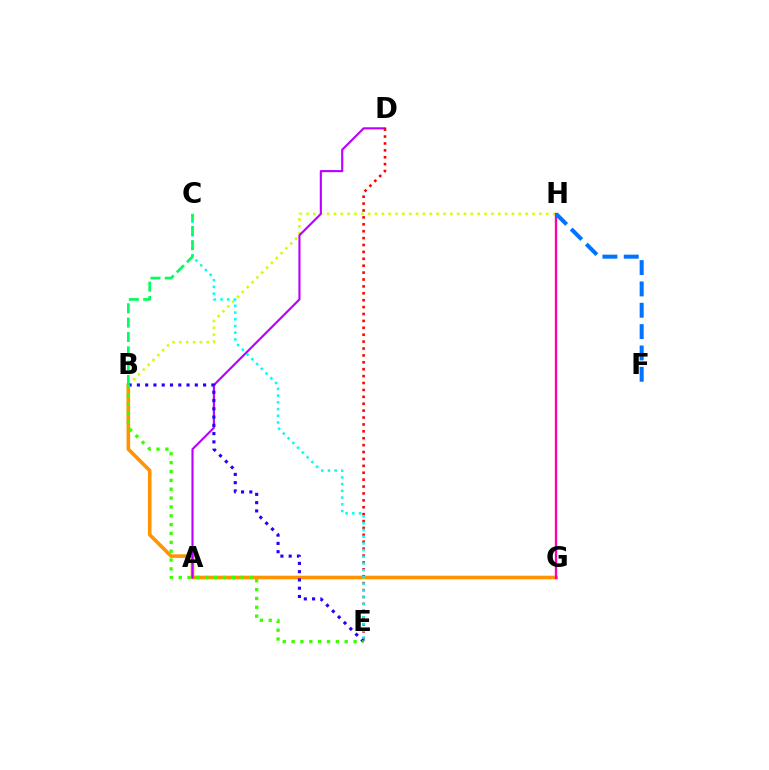{('B', 'G'): [{'color': '#ff9400', 'line_style': 'solid', 'thickness': 2.6}], ('B', 'H'): [{'color': '#d1ff00', 'line_style': 'dotted', 'thickness': 1.86}], ('A', 'D'): [{'color': '#b900ff', 'line_style': 'solid', 'thickness': 1.53}], ('D', 'E'): [{'color': '#ff0000', 'line_style': 'dotted', 'thickness': 1.88}], ('G', 'H'): [{'color': '#ff00ac', 'line_style': 'solid', 'thickness': 1.69}], ('B', 'E'): [{'color': '#2500ff', 'line_style': 'dotted', 'thickness': 2.25}, {'color': '#3dff00', 'line_style': 'dotted', 'thickness': 2.41}], ('F', 'H'): [{'color': '#0074ff', 'line_style': 'dashed', 'thickness': 2.9}], ('C', 'E'): [{'color': '#00fff6', 'line_style': 'dotted', 'thickness': 1.83}], ('B', 'C'): [{'color': '#00ff5c', 'line_style': 'dashed', 'thickness': 1.95}]}